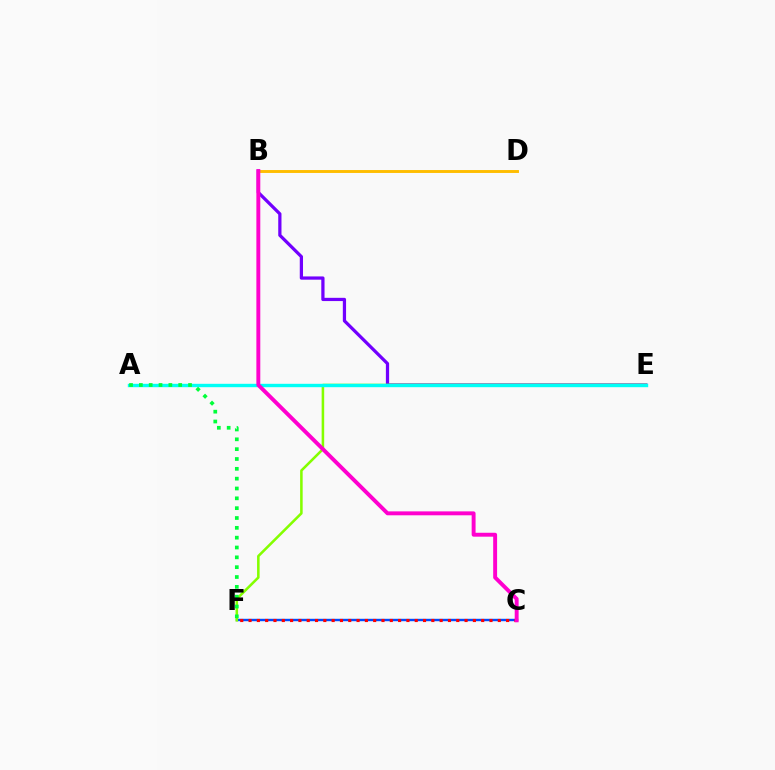{('C', 'F'): [{'color': '#004bff', 'line_style': 'solid', 'thickness': 1.74}, {'color': '#ff0000', 'line_style': 'dotted', 'thickness': 2.26}], ('B', 'D'): [{'color': '#ffbd00', 'line_style': 'solid', 'thickness': 2.09}], ('B', 'E'): [{'color': '#7200ff', 'line_style': 'solid', 'thickness': 2.33}], ('E', 'F'): [{'color': '#84ff00', 'line_style': 'solid', 'thickness': 1.84}], ('A', 'E'): [{'color': '#00fff6', 'line_style': 'solid', 'thickness': 2.44}], ('A', 'F'): [{'color': '#00ff39', 'line_style': 'dotted', 'thickness': 2.67}], ('B', 'C'): [{'color': '#ff00cf', 'line_style': 'solid', 'thickness': 2.82}]}